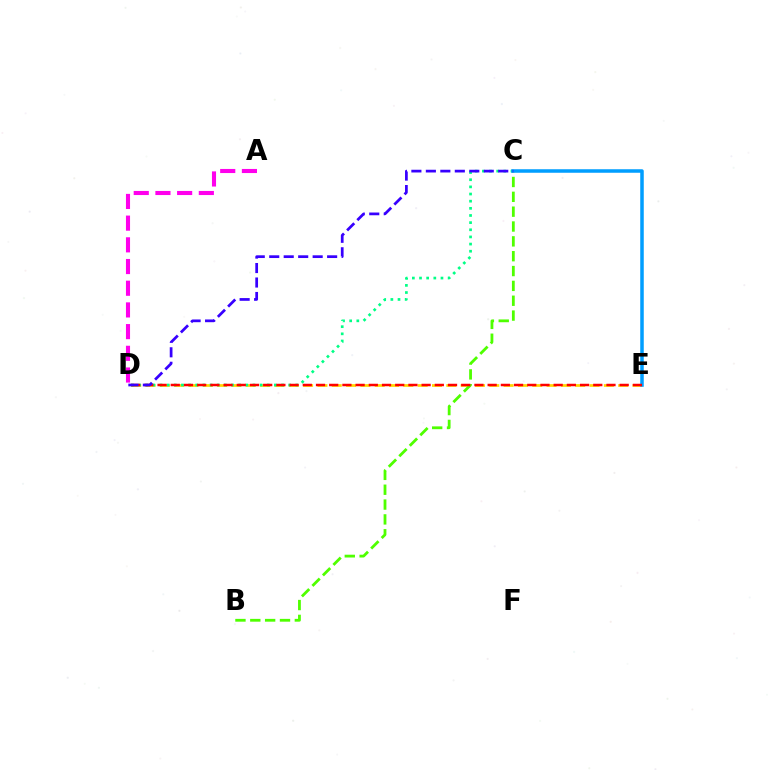{('D', 'E'): [{'color': '#ffd500', 'line_style': 'dashed', 'thickness': 1.95}, {'color': '#ff0000', 'line_style': 'dashed', 'thickness': 1.79}], ('C', 'D'): [{'color': '#00ff86', 'line_style': 'dotted', 'thickness': 1.94}, {'color': '#3700ff', 'line_style': 'dashed', 'thickness': 1.97}], ('B', 'C'): [{'color': '#4fff00', 'line_style': 'dashed', 'thickness': 2.02}], ('A', 'D'): [{'color': '#ff00ed', 'line_style': 'dashed', 'thickness': 2.95}], ('C', 'E'): [{'color': '#009eff', 'line_style': 'solid', 'thickness': 2.53}]}